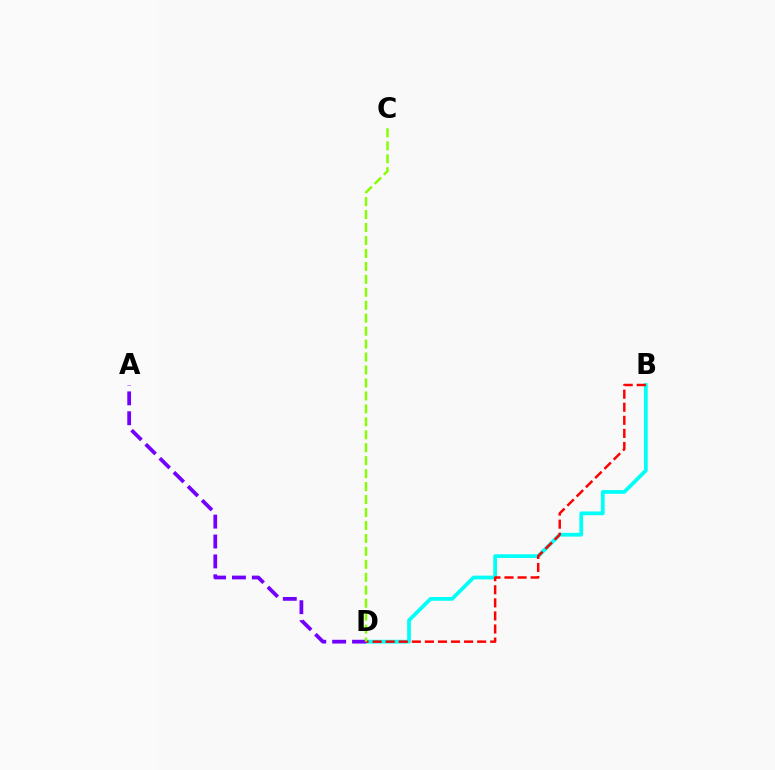{('B', 'D'): [{'color': '#00fff6', 'line_style': 'solid', 'thickness': 2.7}, {'color': '#ff0000', 'line_style': 'dashed', 'thickness': 1.78}], ('A', 'D'): [{'color': '#7200ff', 'line_style': 'dashed', 'thickness': 2.7}], ('C', 'D'): [{'color': '#84ff00', 'line_style': 'dashed', 'thickness': 1.76}]}